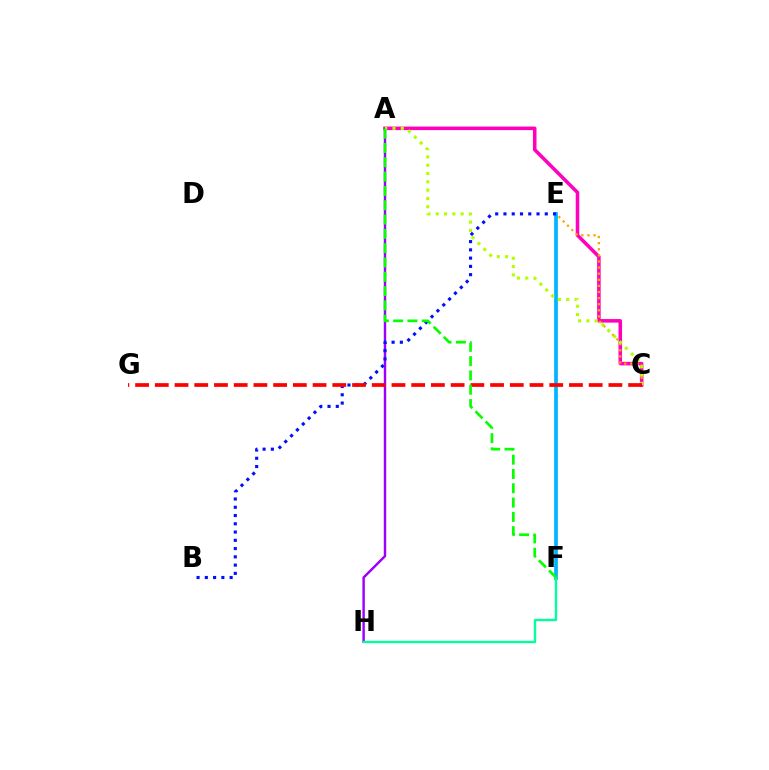{('E', 'F'): [{'color': '#00b5ff', 'line_style': 'solid', 'thickness': 2.67}], ('A', 'H'): [{'color': '#9b00ff', 'line_style': 'solid', 'thickness': 1.75}], ('A', 'C'): [{'color': '#ff00bd', 'line_style': 'solid', 'thickness': 2.55}, {'color': '#b3ff00', 'line_style': 'dotted', 'thickness': 2.26}], ('C', 'E'): [{'color': '#ffa500', 'line_style': 'dotted', 'thickness': 1.66}], ('B', 'E'): [{'color': '#0010ff', 'line_style': 'dotted', 'thickness': 2.25}], ('C', 'G'): [{'color': '#ff0000', 'line_style': 'dashed', 'thickness': 2.68}], ('F', 'H'): [{'color': '#00ff9d', 'line_style': 'solid', 'thickness': 1.69}], ('A', 'F'): [{'color': '#08ff00', 'line_style': 'dashed', 'thickness': 1.94}]}